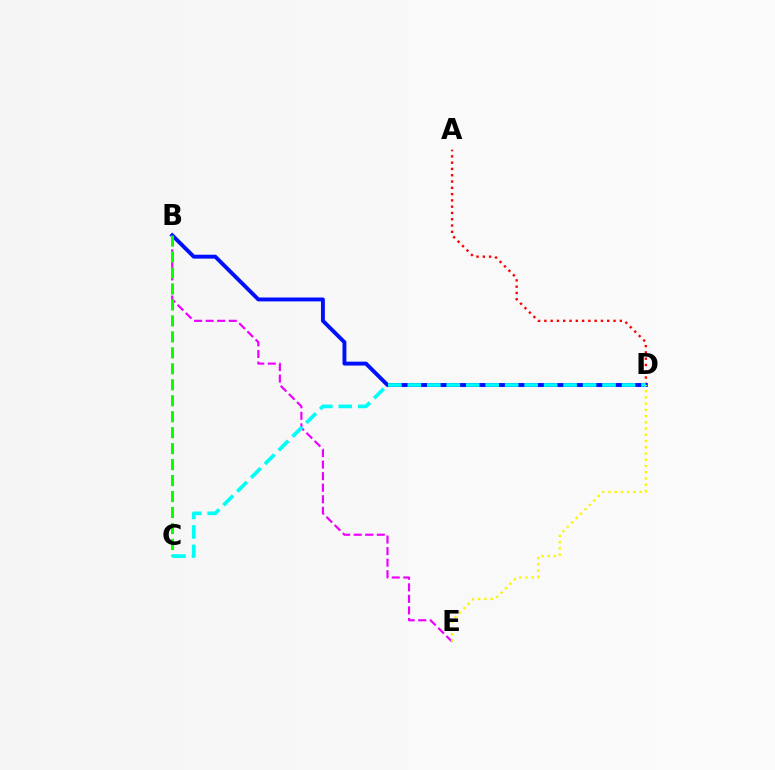{('A', 'D'): [{'color': '#ff0000', 'line_style': 'dotted', 'thickness': 1.71}], ('B', 'E'): [{'color': '#ee00ff', 'line_style': 'dashed', 'thickness': 1.57}], ('B', 'D'): [{'color': '#0010ff', 'line_style': 'solid', 'thickness': 2.82}], ('D', 'E'): [{'color': '#fcf500', 'line_style': 'dotted', 'thickness': 1.69}], ('B', 'C'): [{'color': '#08ff00', 'line_style': 'dashed', 'thickness': 2.17}], ('C', 'D'): [{'color': '#00fff6', 'line_style': 'dashed', 'thickness': 2.65}]}